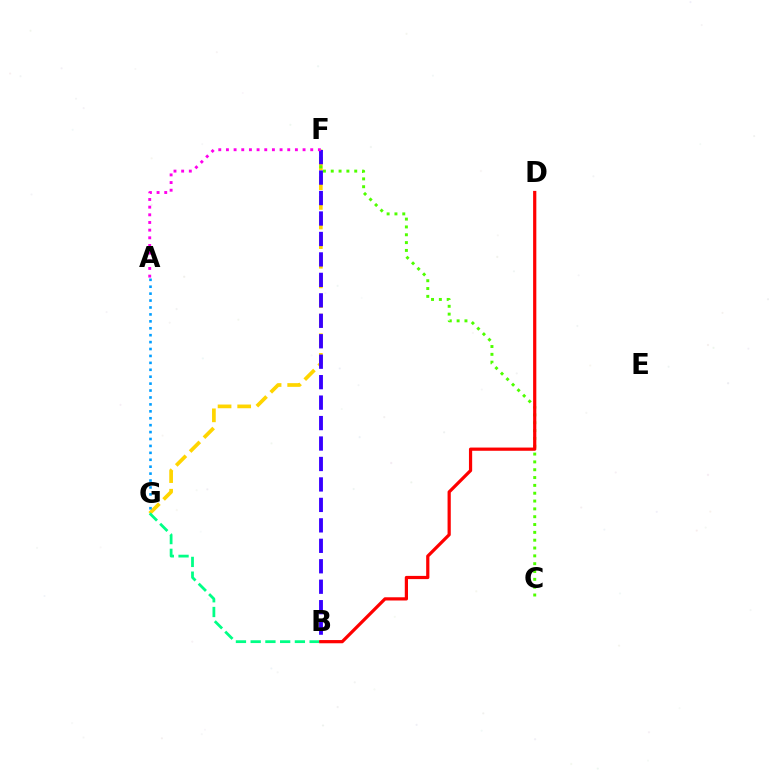{('F', 'G'): [{'color': '#ffd500', 'line_style': 'dashed', 'thickness': 2.67}], ('C', 'F'): [{'color': '#4fff00', 'line_style': 'dotted', 'thickness': 2.13}], ('B', 'G'): [{'color': '#00ff86', 'line_style': 'dashed', 'thickness': 2.0}], ('B', 'F'): [{'color': '#3700ff', 'line_style': 'dashed', 'thickness': 2.78}], ('A', 'F'): [{'color': '#ff00ed', 'line_style': 'dotted', 'thickness': 2.08}], ('B', 'D'): [{'color': '#ff0000', 'line_style': 'solid', 'thickness': 2.31}], ('A', 'G'): [{'color': '#009eff', 'line_style': 'dotted', 'thickness': 1.88}]}